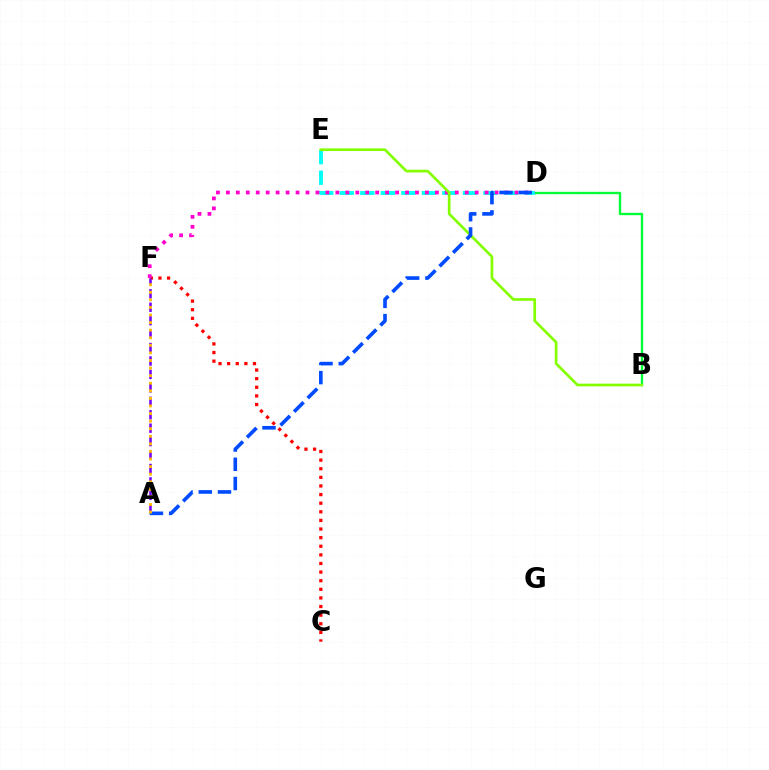{('C', 'F'): [{'color': '#ff0000', 'line_style': 'dotted', 'thickness': 2.34}], ('A', 'F'): [{'color': '#7200ff', 'line_style': 'dashed', 'thickness': 1.83}, {'color': '#ffbd00', 'line_style': 'dotted', 'thickness': 2.06}], ('B', 'D'): [{'color': '#00ff39', 'line_style': 'solid', 'thickness': 1.72}], ('D', 'E'): [{'color': '#00fff6', 'line_style': 'dashed', 'thickness': 2.79}], ('D', 'F'): [{'color': '#ff00cf', 'line_style': 'dotted', 'thickness': 2.7}], ('B', 'E'): [{'color': '#84ff00', 'line_style': 'solid', 'thickness': 1.93}], ('A', 'D'): [{'color': '#004bff', 'line_style': 'dashed', 'thickness': 2.61}]}